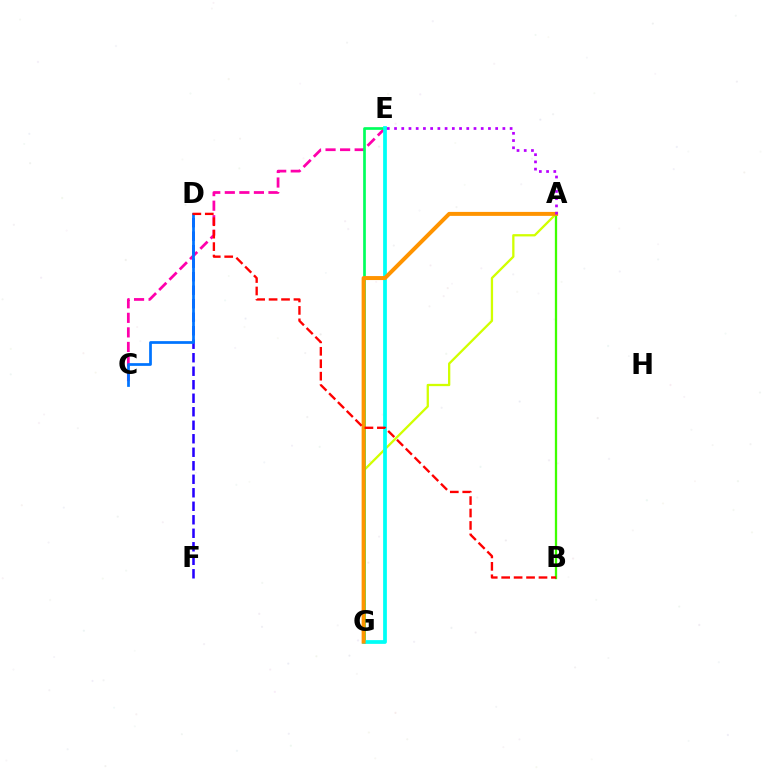{('A', 'B'): [{'color': '#3dff00', 'line_style': 'solid', 'thickness': 1.64}], ('A', 'G'): [{'color': '#d1ff00', 'line_style': 'solid', 'thickness': 1.65}, {'color': '#ff9400', 'line_style': 'solid', 'thickness': 2.87}], ('C', 'E'): [{'color': '#ff00ac', 'line_style': 'dashed', 'thickness': 1.98}], ('D', 'F'): [{'color': '#2500ff', 'line_style': 'dashed', 'thickness': 1.83}], ('E', 'G'): [{'color': '#00ff5c', 'line_style': 'solid', 'thickness': 1.94}, {'color': '#00fff6', 'line_style': 'solid', 'thickness': 2.7}], ('C', 'D'): [{'color': '#0074ff', 'line_style': 'solid', 'thickness': 1.97}], ('B', 'D'): [{'color': '#ff0000', 'line_style': 'dashed', 'thickness': 1.69}], ('A', 'E'): [{'color': '#b900ff', 'line_style': 'dotted', 'thickness': 1.96}]}